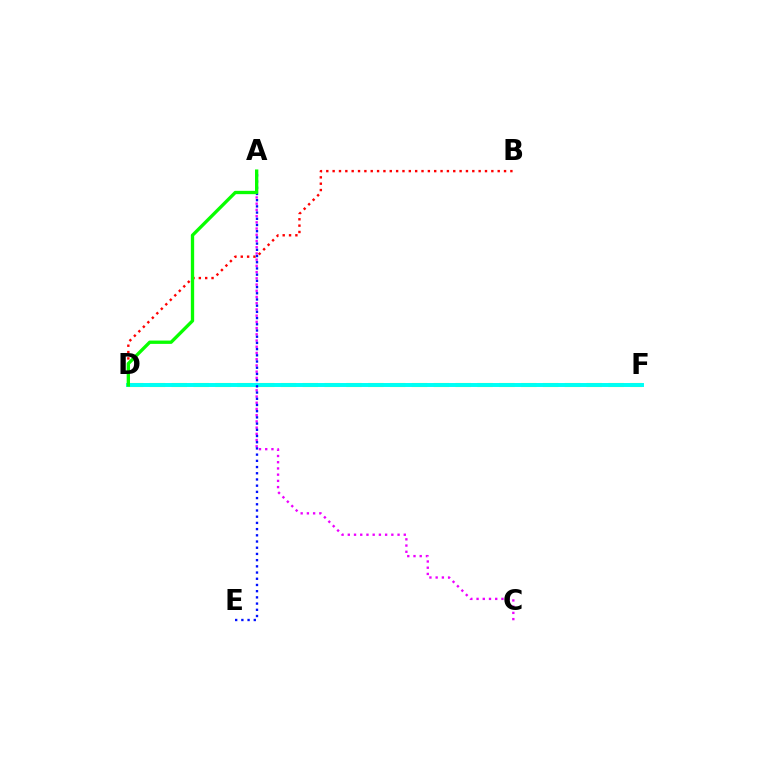{('A', 'C'): [{'color': '#ee00ff', 'line_style': 'dotted', 'thickness': 1.69}], ('B', 'D'): [{'color': '#ff0000', 'line_style': 'dotted', 'thickness': 1.72}], ('D', 'F'): [{'color': '#fcf500', 'line_style': 'dashed', 'thickness': 2.97}, {'color': '#00fff6', 'line_style': 'solid', 'thickness': 2.85}], ('A', 'E'): [{'color': '#0010ff', 'line_style': 'dotted', 'thickness': 1.69}], ('A', 'D'): [{'color': '#08ff00', 'line_style': 'solid', 'thickness': 2.39}]}